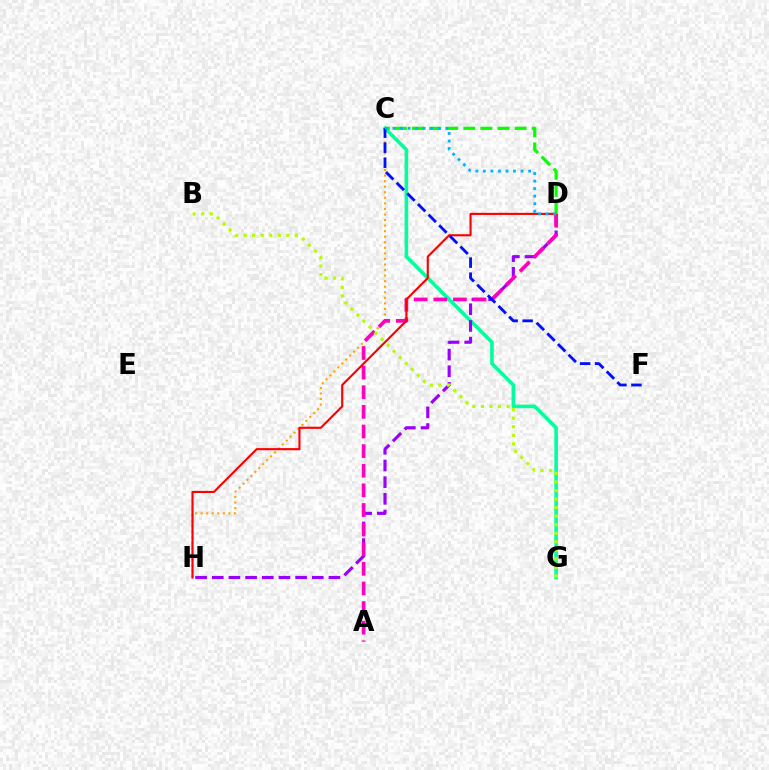{('C', 'G'): [{'color': '#00ff9d', 'line_style': 'solid', 'thickness': 2.59}], ('D', 'H'): [{'color': '#9b00ff', 'line_style': 'dashed', 'thickness': 2.26}, {'color': '#ff0000', 'line_style': 'solid', 'thickness': 1.53}], ('C', 'H'): [{'color': '#ffa500', 'line_style': 'dotted', 'thickness': 1.51}], ('A', 'D'): [{'color': '#ff00bd', 'line_style': 'dashed', 'thickness': 2.67}], ('C', 'D'): [{'color': '#08ff00', 'line_style': 'dashed', 'thickness': 2.32}, {'color': '#00b5ff', 'line_style': 'dotted', 'thickness': 2.05}], ('C', 'F'): [{'color': '#0010ff', 'line_style': 'dashed', 'thickness': 2.04}], ('B', 'G'): [{'color': '#b3ff00', 'line_style': 'dotted', 'thickness': 2.32}]}